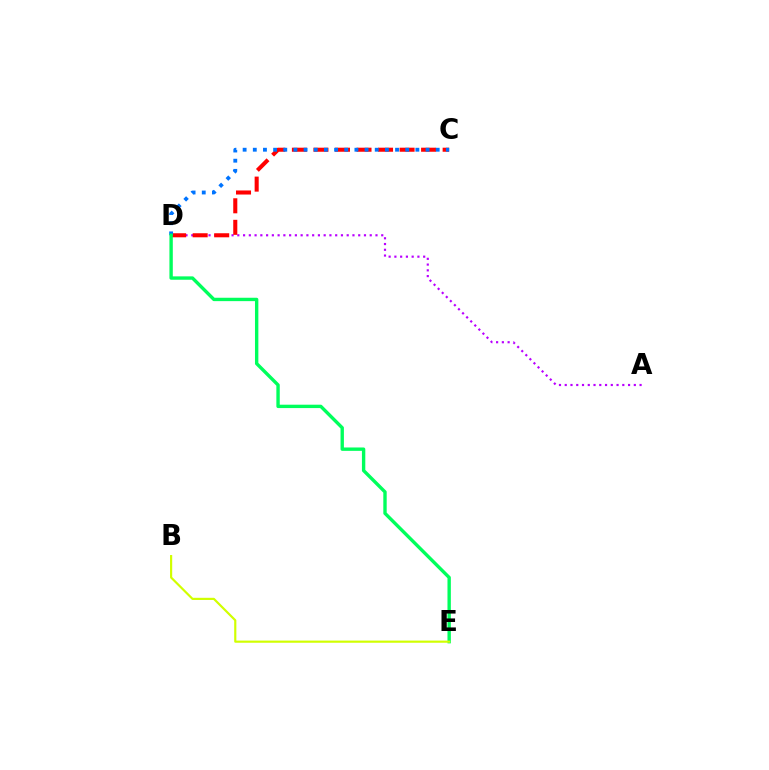{('A', 'D'): [{'color': '#b900ff', 'line_style': 'dotted', 'thickness': 1.56}], ('C', 'D'): [{'color': '#ff0000', 'line_style': 'dashed', 'thickness': 2.93}, {'color': '#0074ff', 'line_style': 'dotted', 'thickness': 2.76}], ('D', 'E'): [{'color': '#00ff5c', 'line_style': 'solid', 'thickness': 2.43}], ('B', 'E'): [{'color': '#d1ff00', 'line_style': 'solid', 'thickness': 1.56}]}